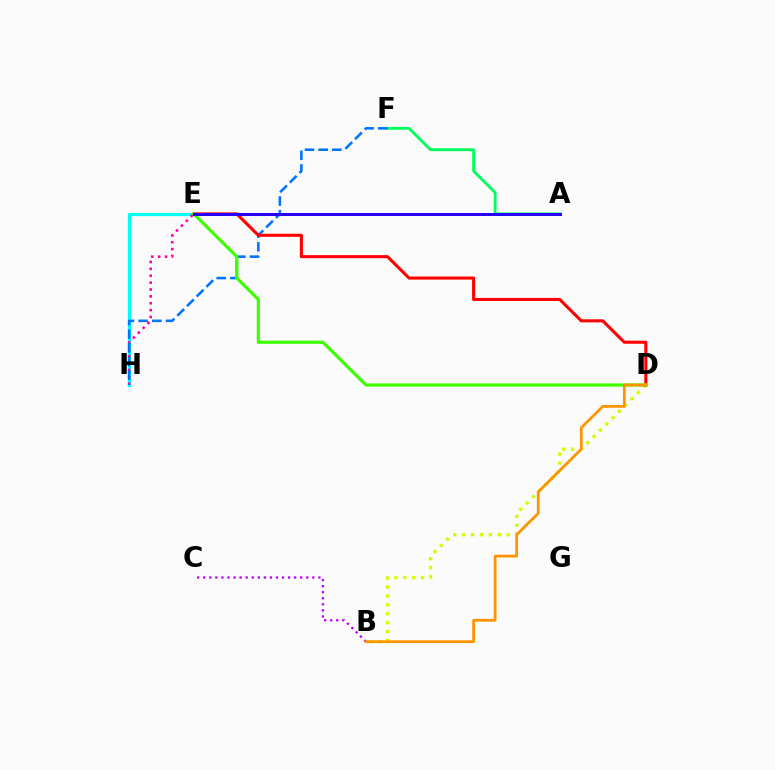{('E', 'H'): [{'color': '#00fff6', 'line_style': 'solid', 'thickness': 2.3}, {'color': '#ff00ac', 'line_style': 'dotted', 'thickness': 1.87}], ('B', 'C'): [{'color': '#b900ff', 'line_style': 'dotted', 'thickness': 1.65}], ('A', 'F'): [{'color': '#00ff5c', 'line_style': 'solid', 'thickness': 2.05}], ('B', 'D'): [{'color': '#d1ff00', 'line_style': 'dotted', 'thickness': 2.42}, {'color': '#ff9400', 'line_style': 'solid', 'thickness': 1.99}], ('F', 'H'): [{'color': '#0074ff', 'line_style': 'dashed', 'thickness': 1.86}], ('D', 'E'): [{'color': '#ff0000', 'line_style': 'solid', 'thickness': 2.21}, {'color': '#3dff00', 'line_style': 'solid', 'thickness': 2.29}], ('A', 'E'): [{'color': '#2500ff', 'line_style': 'solid', 'thickness': 2.15}]}